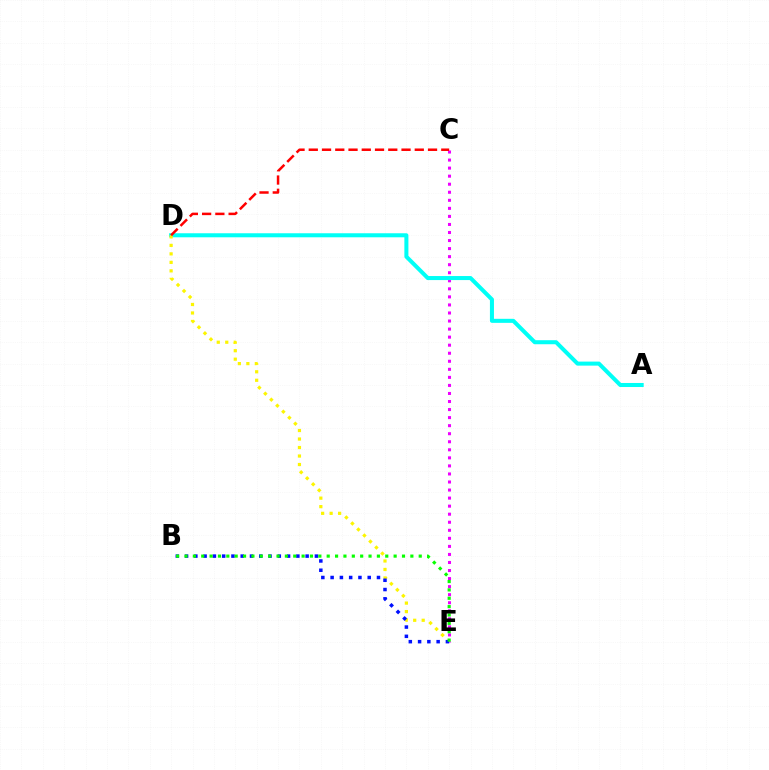{('C', 'E'): [{'color': '#ee00ff', 'line_style': 'dotted', 'thickness': 2.19}], ('A', 'D'): [{'color': '#00fff6', 'line_style': 'solid', 'thickness': 2.91}], ('D', 'E'): [{'color': '#fcf500', 'line_style': 'dotted', 'thickness': 2.31}], ('B', 'E'): [{'color': '#0010ff', 'line_style': 'dotted', 'thickness': 2.52}, {'color': '#08ff00', 'line_style': 'dotted', 'thickness': 2.27}], ('C', 'D'): [{'color': '#ff0000', 'line_style': 'dashed', 'thickness': 1.8}]}